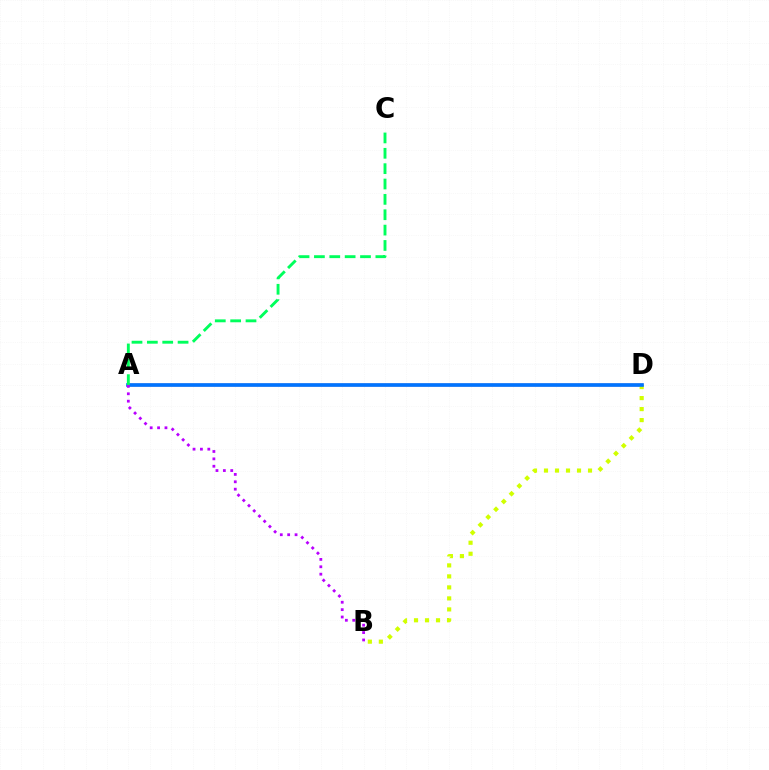{('A', 'D'): [{'color': '#ff0000', 'line_style': 'solid', 'thickness': 1.69}, {'color': '#0074ff', 'line_style': 'solid', 'thickness': 2.63}], ('B', 'D'): [{'color': '#d1ff00', 'line_style': 'dotted', 'thickness': 2.99}], ('A', 'C'): [{'color': '#00ff5c', 'line_style': 'dashed', 'thickness': 2.09}], ('A', 'B'): [{'color': '#b900ff', 'line_style': 'dotted', 'thickness': 2.01}]}